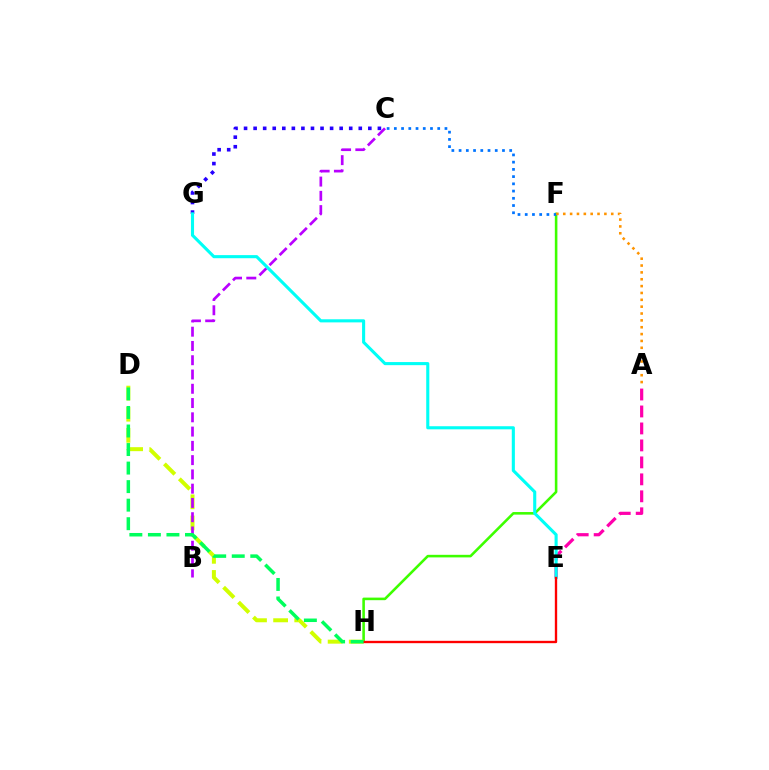{('F', 'H'): [{'color': '#3dff00', 'line_style': 'solid', 'thickness': 1.86}], ('C', 'F'): [{'color': '#0074ff', 'line_style': 'dotted', 'thickness': 1.96}], ('A', 'E'): [{'color': '#ff00ac', 'line_style': 'dashed', 'thickness': 2.31}], ('D', 'H'): [{'color': '#d1ff00', 'line_style': 'dashed', 'thickness': 2.87}, {'color': '#00ff5c', 'line_style': 'dashed', 'thickness': 2.52}], ('B', 'C'): [{'color': '#b900ff', 'line_style': 'dashed', 'thickness': 1.94}], ('A', 'F'): [{'color': '#ff9400', 'line_style': 'dotted', 'thickness': 1.86}], ('C', 'G'): [{'color': '#2500ff', 'line_style': 'dotted', 'thickness': 2.6}], ('E', 'G'): [{'color': '#00fff6', 'line_style': 'solid', 'thickness': 2.23}], ('E', 'H'): [{'color': '#ff0000', 'line_style': 'solid', 'thickness': 1.7}]}